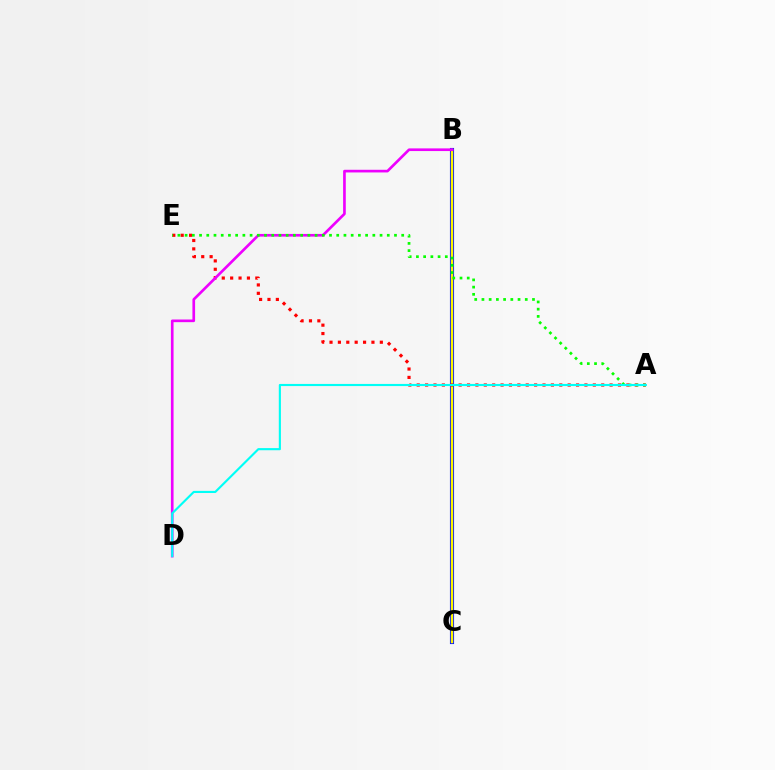{('B', 'C'): [{'color': '#0010ff', 'line_style': 'solid', 'thickness': 2.97}, {'color': '#fcf500', 'line_style': 'solid', 'thickness': 1.75}], ('A', 'E'): [{'color': '#ff0000', 'line_style': 'dotted', 'thickness': 2.28}, {'color': '#08ff00', 'line_style': 'dotted', 'thickness': 1.96}], ('B', 'D'): [{'color': '#ee00ff', 'line_style': 'solid', 'thickness': 1.92}], ('A', 'D'): [{'color': '#00fff6', 'line_style': 'solid', 'thickness': 1.54}]}